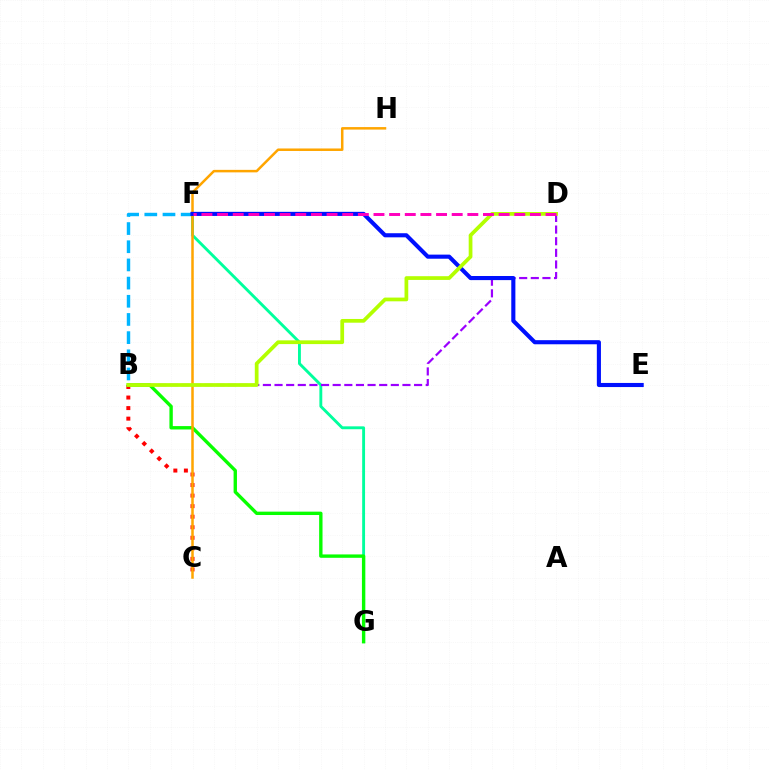{('B', 'C'): [{'color': '#ff0000', 'line_style': 'dotted', 'thickness': 2.87}], ('B', 'F'): [{'color': '#00b5ff', 'line_style': 'dashed', 'thickness': 2.47}], ('F', 'G'): [{'color': '#00ff9d', 'line_style': 'solid', 'thickness': 2.08}], ('B', 'D'): [{'color': '#9b00ff', 'line_style': 'dashed', 'thickness': 1.58}, {'color': '#b3ff00', 'line_style': 'solid', 'thickness': 2.69}], ('B', 'G'): [{'color': '#08ff00', 'line_style': 'solid', 'thickness': 2.43}], ('C', 'H'): [{'color': '#ffa500', 'line_style': 'solid', 'thickness': 1.8}], ('E', 'F'): [{'color': '#0010ff', 'line_style': 'solid', 'thickness': 2.95}], ('D', 'F'): [{'color': '#ff00bd', 'line_style': 'dashed', 'thickness': 2.12}]}